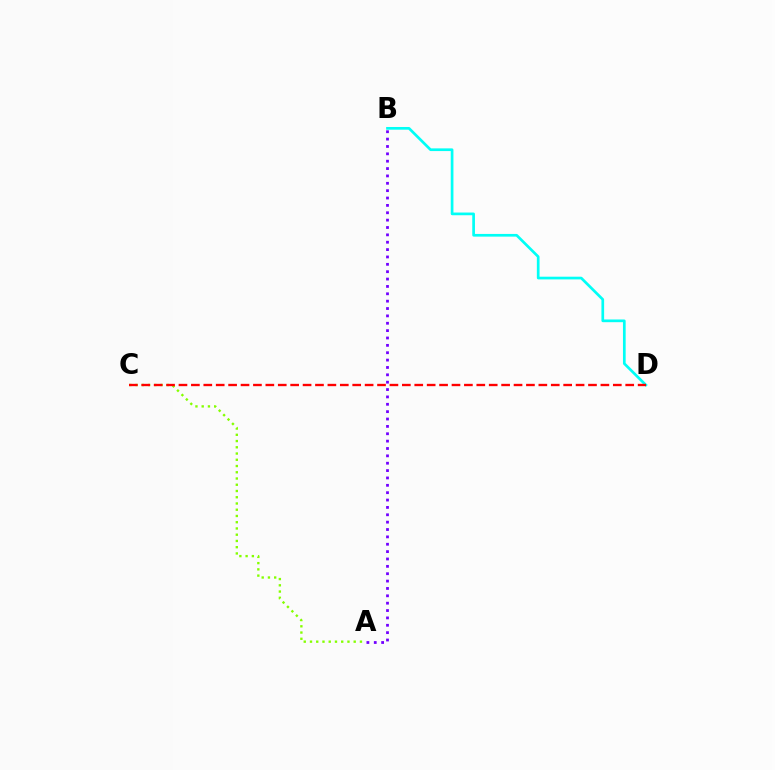{('A', 'C'): [{'color': '#84ff00', 'line_style': 'dotted', 'thickness': 1.7}], ('B', 'D'): [{'color': '#00fff6', 'line_style': 'solid', 'thickness': 1.94}], ('C', 'D'): [{'color': '#ff0000', 'line_style': 'dashed', 'thickness': 1.69}], ('A', 'B'): [{'color': '#7200ff', 'line_style': 'dotted', 'thickness': 2.0}]}